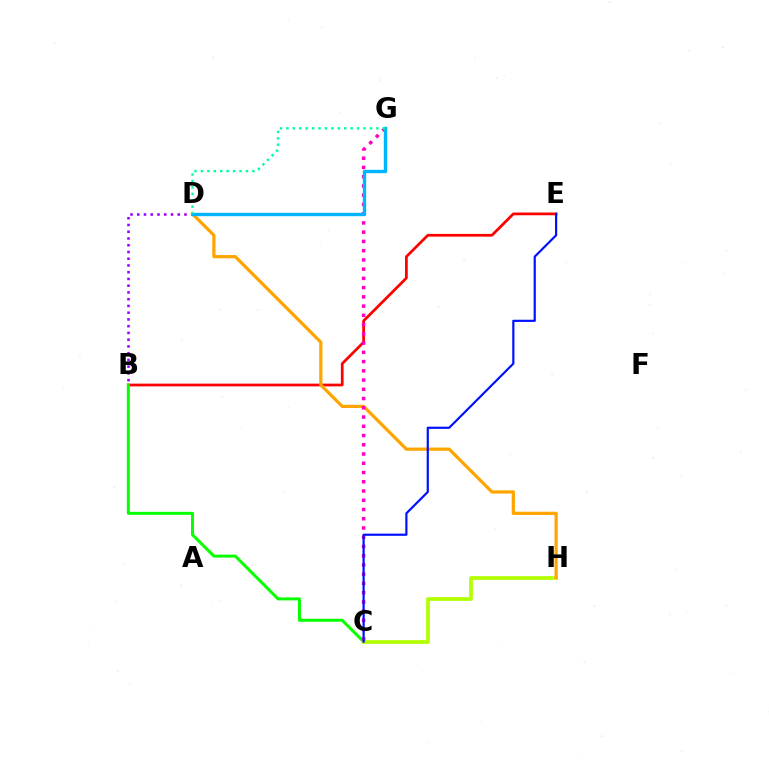{('B', 'E'): [{'color': '#ff0000', 'line_style': 'solid', 'thickness': 1.97}], ('B', 'C'): [{'color': '#08ff00', 'line_style': 'solid', 'thickness': 2.16}], ('B', 'D'): [{'color': '#9b00ff', 'line_style': 'dotted', 'thickness': 1.83}], ('C', 'H'): [{'color': '#b3ff00', 'line_style': 'solid', 'thickness': 2.68}], ('D', 'H'): [{'color': '#ffa500', 'line_style': 'solid', 'thickness': 2.32}], ('C', 'G'): [{'color': '#ff00bd', 'line_style': 'dotted', 'thickness': 2.51}], ('D', 'G'): [{'color': '#00b5ff', 'line_style': 'solid', 'thickness': 2.43}, {'color': '#00ff9d', 'line_style': 'dotted', 'thickness': 1.75}], ('C', 'E'): [{'color': '#0010ff', 'line_style': 'solid', 'thickness': 1.57}]}